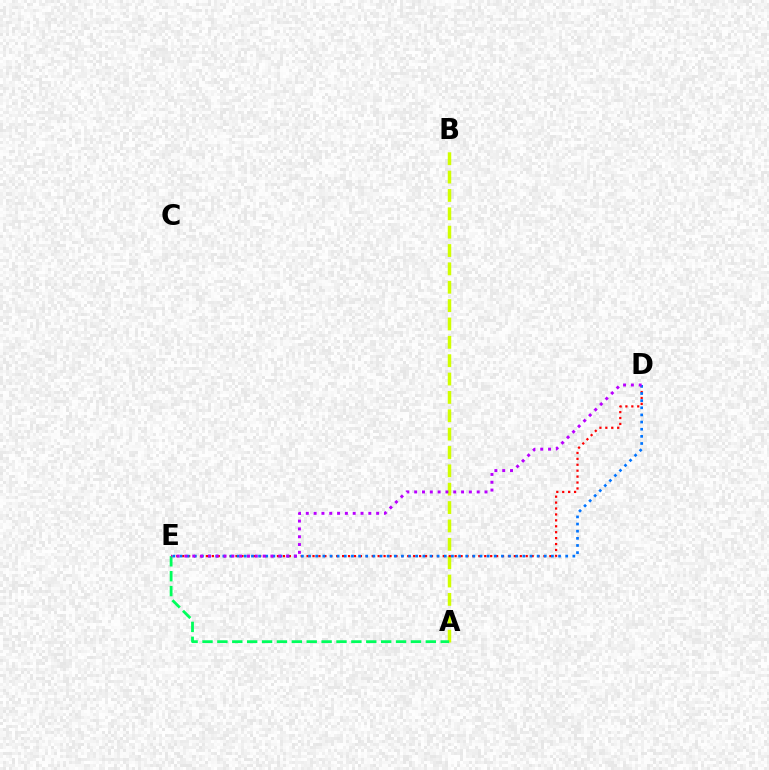{('A', 'B'): [{'color': '#d1ff00', 'line_style': 'dashed', 'thickness': 2.49}], ('D', 'E'): [{'color': '#ff0000', 'line_style': 'dotted', 'thickness': 1.61}, {'color': '#0074ff', 'line_style': 'dotted', 'thickness': 1.94}, {'color': '#b900ff', 'line_style': 'dotted', 'thickness': 2.12}], ('A', 'E'): [{'color': '#00ff5c', 'line_style': 'dashed', 'thickness': 2.02}]}